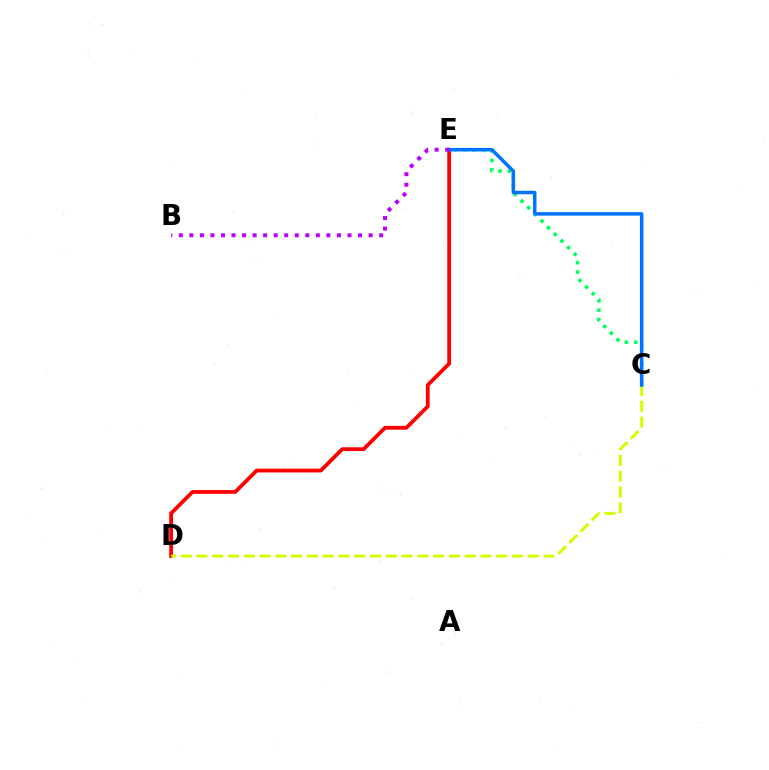{('C', 'E'): [{'color': '#00ff5c', 'line_style': 'dotted', 'thickness': 2.55}, {'color': '#0074ff', 'line_style': 'solid', 'thickness': 2.52}], ('D', 'E'): [{'color': '#ff0000', 'line_style': 'solid', 'thickness': 2.73}], ('C', 'D'): [{'color': '#d1ff00', 'line_style': 'dashed', 'thickness': 2.14}], ('B', 'E'): [{'color': '#b900ff', 'line_style': 'dotted', 'thickness': 2.87}]}